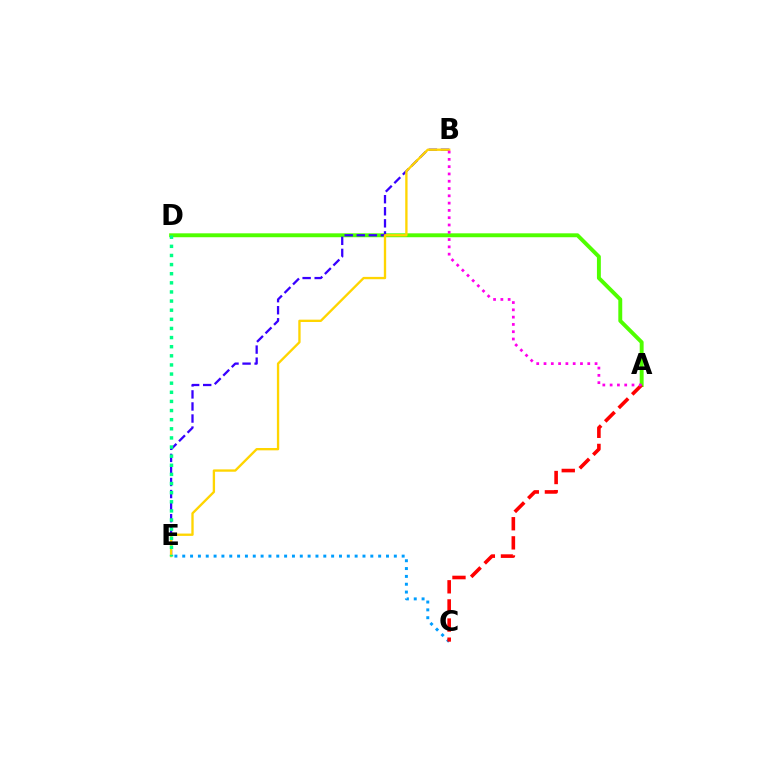{('C', 'E'): [{'color': '#009eff', 'line_style': 'dotted', 'thickness': 2.13}], ('A', 'D'): [{'color': '#4fff00', 'line_style': 'solid', 'thickness': 2.82}], ('B', 'E'): [{'color': '#3700ff', 'line_style': 'dashed', 'thickness': 1.64}, {'color': '#ffd500', 'line_style': 'solid', 'thickness': 1.68}], ('A', 'C'): [{'color': '#ff0000', 'line_style': 'dashed', 'thickness': 2.6}], ('A', 'B'): [{'color': '#ff00ed', 'line_style': 'dotted', 'thickness': 1.98}], ('D', 'E'): [{'color': '#00ff86', 'line_style': 'dotted', 'thickness': 2.48}]}